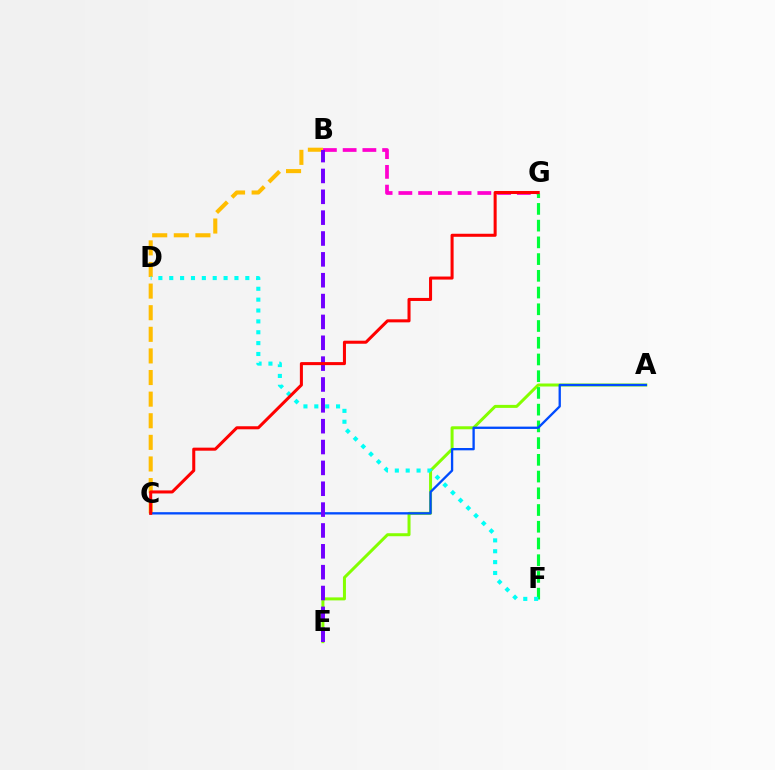{('B', 'G'): [{'color': '#ff00cf', 'line_style': 'dashed', 'thickness': 2.68}], ('A', 'E'): [{'color': '#84ff00', 'line_style': 'solid', 'thickness': 2.16}], ('F', 'G'): [{'color': '#00ff39', 'line_style': 'dashed', 'thickness': 2.27}], ('B', 'C'): [{'color': '#ffbd00', 'line_style': 'dashed', 'thickness': 2.94}], ('A', 'C'): [{'color': '#004bff', 'line_style': 'solid', 'thickness': 1.67}], ('B', 'E'): [{'color': '#7200ff', 'line_style': 'dashed', 'thickness': 2.83}], ('D', 'F'): [{'color': '#00fff6', 'line_style': 'dotted', 'thickness': 2.95}], ('C', 'G'): [{'color': '#ff0000', 'line_style': 'solid', 'thickness': 2.19}]}